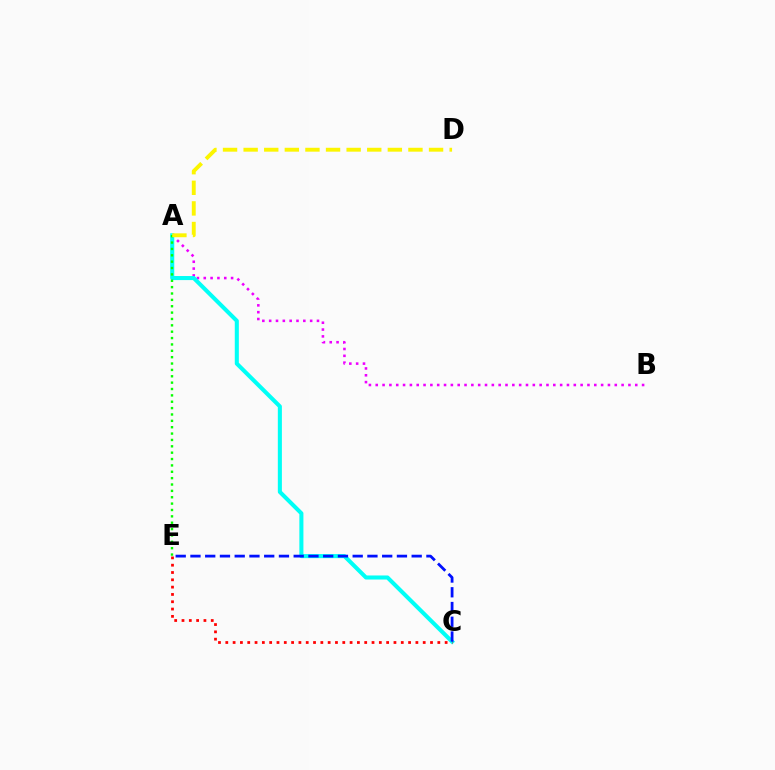{('A', 'B'): [{'color': '#ee00ff', 'line_style': 'dotted', 'thickness': 1.86}], ('A', 'C'): [{'color': '#00fff6', 'line_style': 'solid', 'thickness': 2.92}], ('C', 'E'): [{'color': '#ff0000', 'line_style': 'dotted', 'thickness': 1.99}, {'color': '#0010ff', 'line_style': 'dashed', 'thickness': 2.0}], ('A', 'E'): [{'color': '#08ff00', 'line_style': 'dotted', 'thickness': 1.73}], ('A', 'D'): [{'color': '#fcf500', 'line_style': 'dashed', 'thickness': 2.8}]}